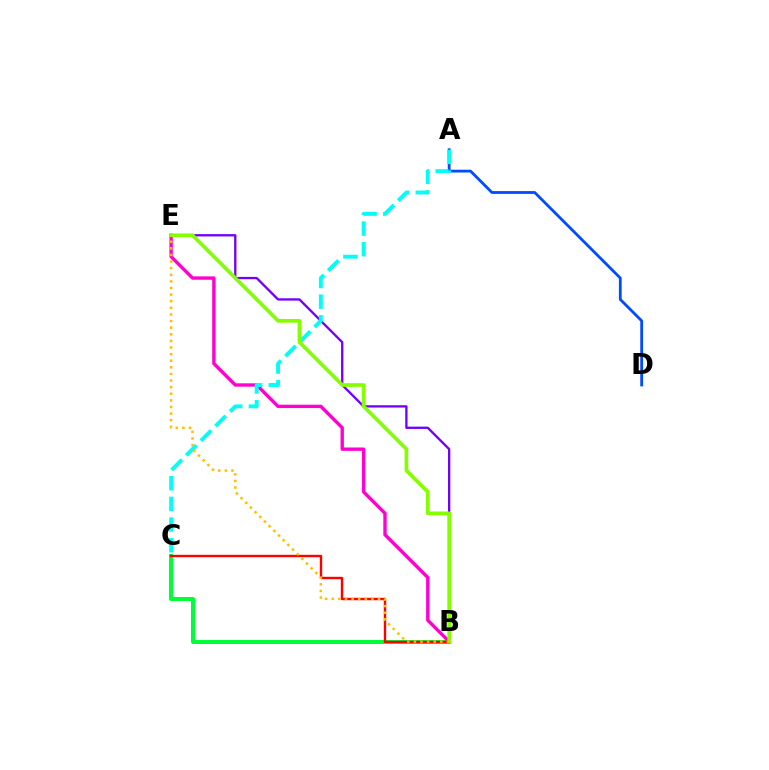{('B', 'C'): [{'color': '#00ff39', 'line_style': 'solid', 'thickness': 2.87}, {'color': '#ff0000', 'line_style': 'solid', 'thickness': 1.73}], ('B', 'E'): [{'color': '#ff00cf', 'line_style': 'solid', 'thickness': 2.42}, {'color': '#7200ff', 'line_style': 'solid', 'thickness': 1.67}, {'color': '#84ff00', 'line_style': 'solid', 'thickness': 2.66}, {'color': '#ffbd00', 'line_style': 'dotted', 'thickness': 1.8}], ('A', 'D'): [{'color': '#004bff', 'line_style': 'solid', 'thickness': 2.01}], ('A', 'C'): [{'color': '#00fff6', 'line_style': 'dashed', 'thickness': 2.81}]}